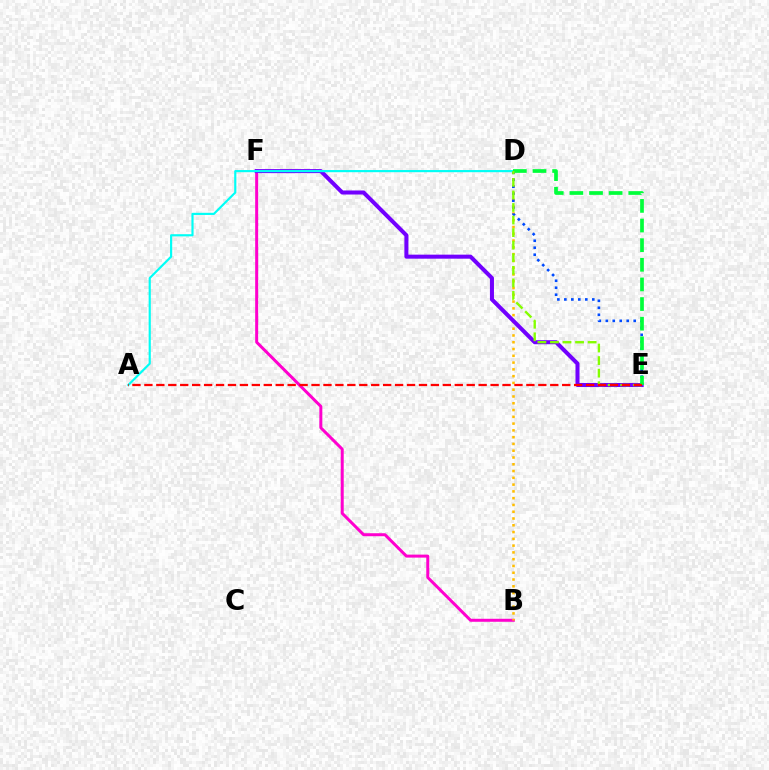{('B', 'F'): [{'color': '#ff00cf', 'line_style': 'solid', 'thickness': 2.15}], ('B', 'D'): [{'color': '#ffbd00', 'line_style': 'dotted', 'thickness': 1.84}], ('E', 'F'): [{'color': '#7200ff', 'line_style': 'solid', 'thickness': 2.9}], ('A', 'D'): [{'color': '#00fff6', 'line_style': 'solid', 'thickness': 1.56}], ('D', 'E'): [{'color': '#004bff', 'line_style': 'dotted', 'thickness': 1.9}, {'color': '#00ff39', 'line_style': 'dashed', 'thickness': 2.67}, {'color': '#84ff00', 'line_style': 'dashed', 'thickness': 1.71}], ('A', 'E'): [{'color': '#ff0000', 'line_style': 'dashed', 'thickness': 1.62}]}